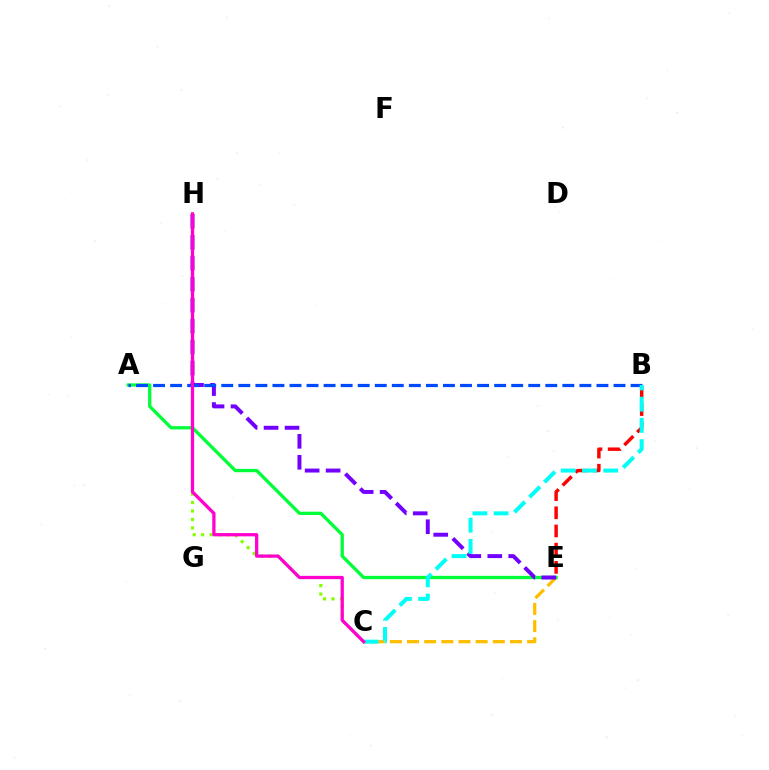{('C', 'H'): [{'color': '#84ff00', 'line_style': 'dotted', 'thickness': 2.3}, {'color': '#ff00cf', 'line_style': 'solid', 'thickness': 2.35}], ('C', 'E'): [{'color': '#ffbd00', 'line_style': 'dashed', 'thickness': 2.33}], ('A', 'E'): [{'color': '#00ff39', 'line_style': 'solid', 'thickness': 2.38}], ('E', 'H'): [{'color': '#7200ff', 'line_style': 'dashed', 'thickness': 2.85}], ('B', 'E'): [{'color': '#ff0000', 'line_style': 'dashed', 'thickness': 2.47}], ('A', 'B'): [{'color': '#004bff', 'line_style': 'dashed', 'thickness': 2.32}], ('B', 'C'): [{'color': '#00fff6', 'line_style': 'dashed', 'thickness': 2.88}]}